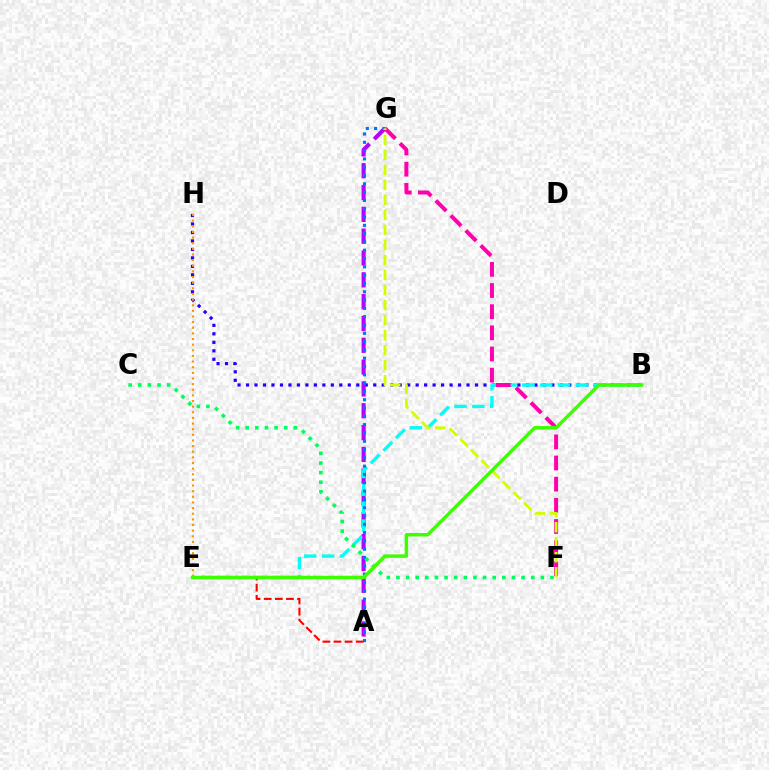{('B', 'H'): [{'color': '#2500ff', 'line_style': 'dotted', 'thickness': 2.3}], ('A', 'G'): [{'color': '#b900ff', 'line_style': 'dashed', 'thickness': 2.96}, {'color': '#0074ff', 'line_style': 'dotted', 'thickness': 2.26}], ('B', 'E'): [{'color': '#00fff6', 'line_style': 'dashed', 'thickness': 2.42}, {'color': '#3dff00', 'line_style': 'solid', 'thickness': 2.51}], ('F', 'G'): [{'color': '#ff00ac', 'line_style': 'dashed', 'thickness': 2.87}, {'color': '#d1ff00', 'line_style': 'dashed', 'thickness': 2.04}], ('E', 'H'): [{'color': '#ff9400', 'line_style': 'dotted', 'thickness': 1.53}], ('C', 'F'): [{'color': '#00ff5c', 'line_style': 'dotted', 'thickness': 2.62}], ('A', 'E'): [{'color': '#ff0000', 'line_style': 'dashed', 'thickness': 1.51}]}